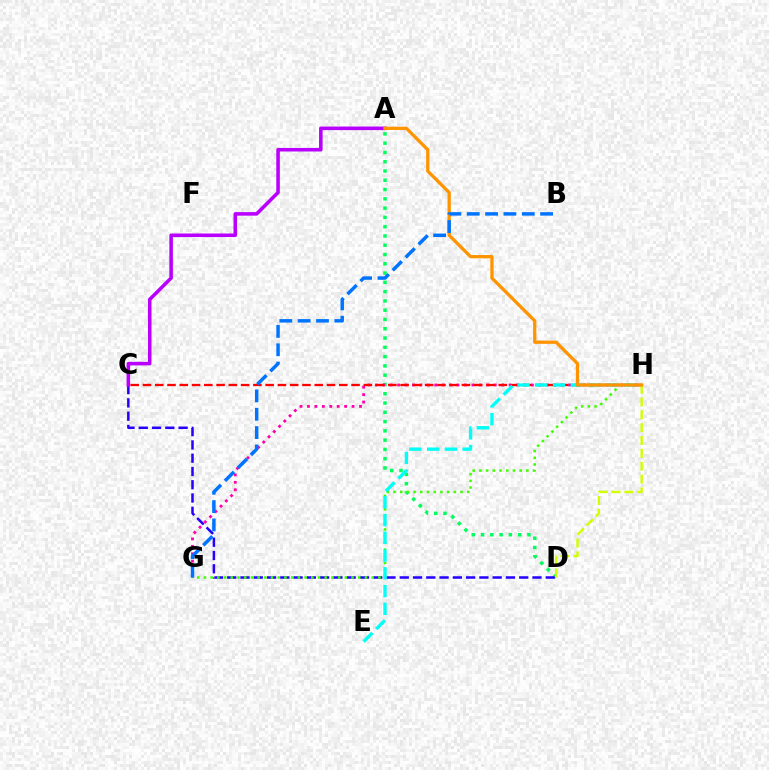{('A', 'D'): [{'color': '#00ff5c', 'line_style': 'dotted', 'thickness': 2.52}], ('C', 'D'): [{'color': '#2500ff', 'line_style': 'dashed', 'thickness': 1.8}], ('G', 'H'): [{'color': '#ff00ac', 'line_style': 'dotted', 'thickness': 2.02}, {'color': '#3dff00', 'line_style': 'dotted', 'thickness': 1.82}], ('C', 'H'): [{'color': '#ff0000', 'line_style': 'dashed', 'thickness': 1.67}], ('E', 'H'): [{'color': '#00fff6', 'line_style': 'dashed', 'thickness': 2.41}], ('D', 'H'): [{'color': '#d1ff00', 'line_style': 'dashed', 'thickness': 1.75}], ('A', 'C'): [{'color': '#b900ff', 'line_style': 'solid', 'thickness': 2.56}], ('A', 'H'): [{'color': '#ff9400', 'line_style': 'solid', 'thickness': 2.35}], ('B', 'G'): [{'color': '#0074ff', 'line_style': 'dashed', 'thickness': 2.49}]}